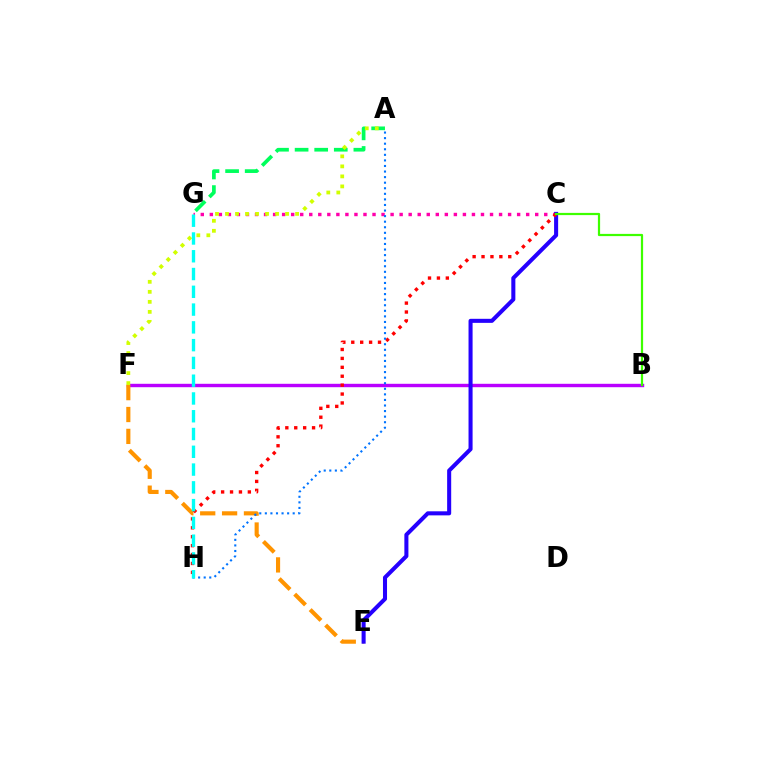{('B', 'F'): [{'color': '#b900ff', 'line_style': 'solid', 'thickness': 2.45}], ('A', 'G'): [{'color': '#00ff5c', 'line_style': 'dashed', 'thickness': 2.66}], ('C', 'G'): [{'color': '#ff00ac', 'line_style': 'dotted', 'thickness': 2.46}], ('E', 'F'): [{'color': '#ff9400', 'line_style': 'dashed', 'thickness': 2.97}], ('C', 'E'): [{'color': '#2500ff', 'line_style': 'solid', 'thickness': 2.92}], ('A', 'F'): [{'color': '#d1ff00', 'line_style': 'dotted', 'thickness': 2.72}], ('C', 'H'): [{'color': '#ff0000', 'line_style': 'dotted', 'thickness': 2.42}], ('B', 'C'): [{'color': '#3dff00', 'line_style': 'solid', 'thickness': 1.6}], ('A', 'H'): [{'color': '#0074ff', 'line_style': 'dotted', 'thickness': 1.51}], ('G', 'H'): [{'color': '#00fff6', 'line_style': 'dashed', 'thickness': 2.41}]}